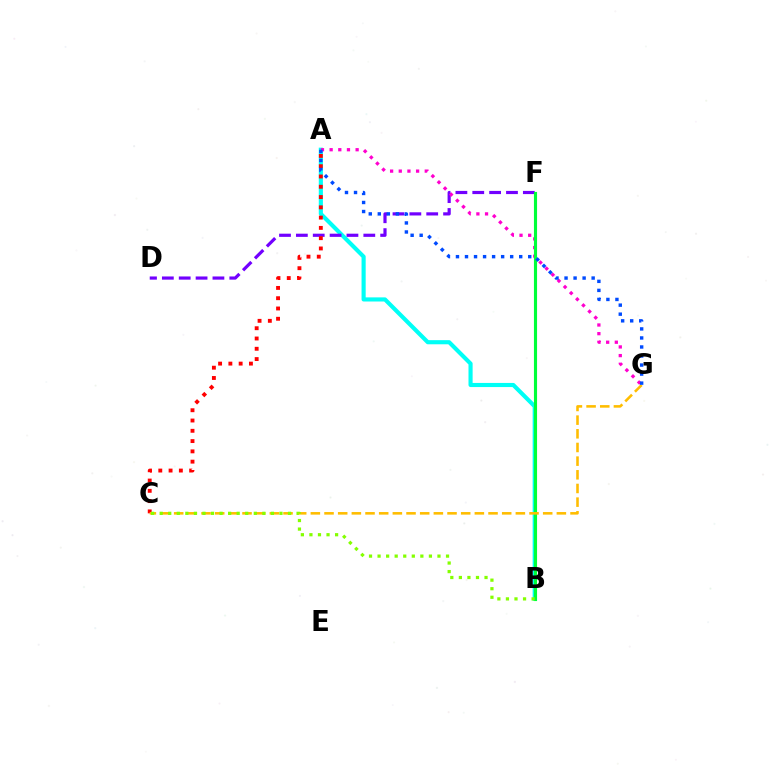{('A', 'B'): [{'color': '#00fff6', 'line_style': 'solid', 'thickness': 2.97}], ('D', 'F'): [{'color': '#7200ff', 'line_style': 'dashed', 'thickness': 2.29}], ('A', 'G'): [{'color': '#ff00cf', 'line_style': 'dotted', 'thickness': 2.35}, {'color': '#004bff', 'line_style': 'dotted', 'thickness': 2.45}], ('A', 'C'): [{'color': '#ff0000', 'line_style': 'dotted', 'thickness': 2.79}], ('B', 'F'): [{'color': '#00ff39', 'line_style': 'solid', 'thickness': 2.25}], ('C', 'G'): [{'color': '#ffbd00', 'line_style': 'dashed', 'thickness': 1.86}], ('B', 'C'): [{'color': '#84ff00', 'line_style': 'dotted', 'thickness': 2.32}]}